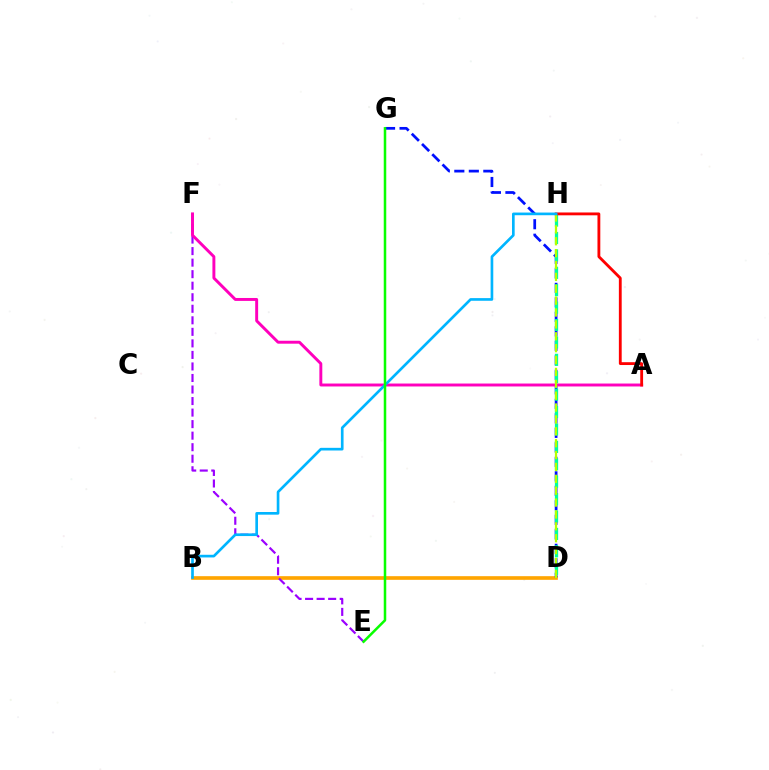{('B', 'D'): [{'color': '#ffa500', 'line_style': 'solid', 'thickness': 2.63}], ('E', 'F'): [{'color': '#9b00ff', 'line_style': 'dashed', 'thickness': 1.57}], ('D', 'G'): [{'color': '#0010ff', 'line_style': 'dashed', 'thickness': 1.97}], ('D', 'H'): [{'color': '#00ff9d', 'line_style': 'dashed', 'thickness': 2.36}, {'color': '#b3ff00', 'line_style': 'dashed', 'thickness': 1.61}], ('A', 'F'): [{'color': '#ff00bd', 'line_style': 'solid', 'thickness': 2.11}], ('A', 'H'): [{'color': '#ff0000', 'line_style': 'solid', 'thickness': 2.04}], ('B', 'H'): [{'color': '#00b5ff', 'line_style': 'solid', 'thickness': 1.92}], ('E', 'G'): [{'color': '#08ff00', 'line_style': 'solid', 'thickness': 1.82}]}